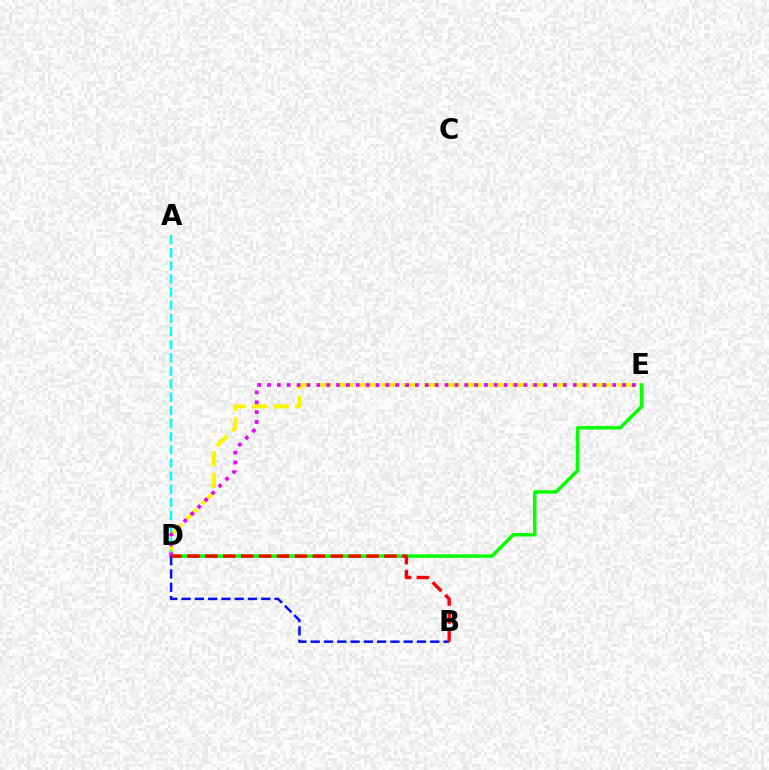{('D', 'E'): [{'color': '#fcf500', 'line_style': 'dashed', 'thickness': 2.92}, {'color': '#08ff00', 'line_style': 'solid', 'thickness': 2.5}, {'color': '#ee00ff', 'line_style': 'dotted', 'thickness': 2.68}], ('A', 'D'): [{'color': '#00fff6', 'line_style': 'dashed', 'thickness': 1.79}], ('B', 'D'): [{'color': '#0010ff', 'line_style': 'dashed', 'thickness': 1.8}, {'color': '#ff0000', 'line_style': 'dashed', 'thickness': 2.43}]}